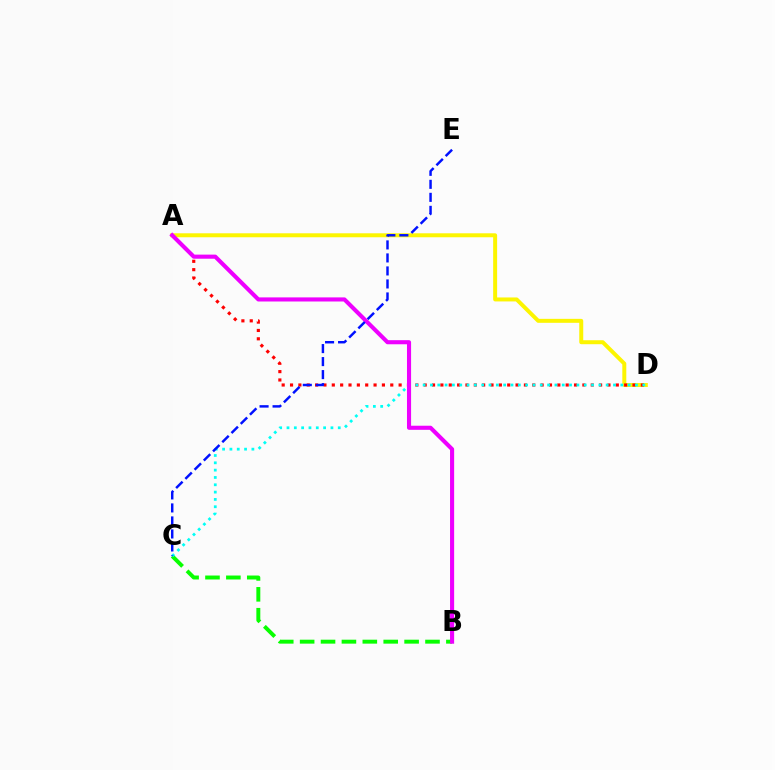{('B', 'C'): [{'color': '#08ff00', 'line_style': 'dashed', 'thickness': 2.84}], ('A', 'D'): [{'color': '#fcf500', 'line_style': 'solid', 'thickness': 2.86}, {'color': '#ff0000', 'line_style': 'dotted', 'thickness': 2.27}], ('C', 'D'): [{'color': '#00fff6', 'line_style': 'dotted', 'thickness': 1.99}], ('A', 'B'): [{'color': '#ee00ff', 'line_style': 'solid', 'thickness': 2.95}], ('C', 'E'): [{'color': '#0010ff', 'line_style': 'dashed', 'thickness': 1.77}]}